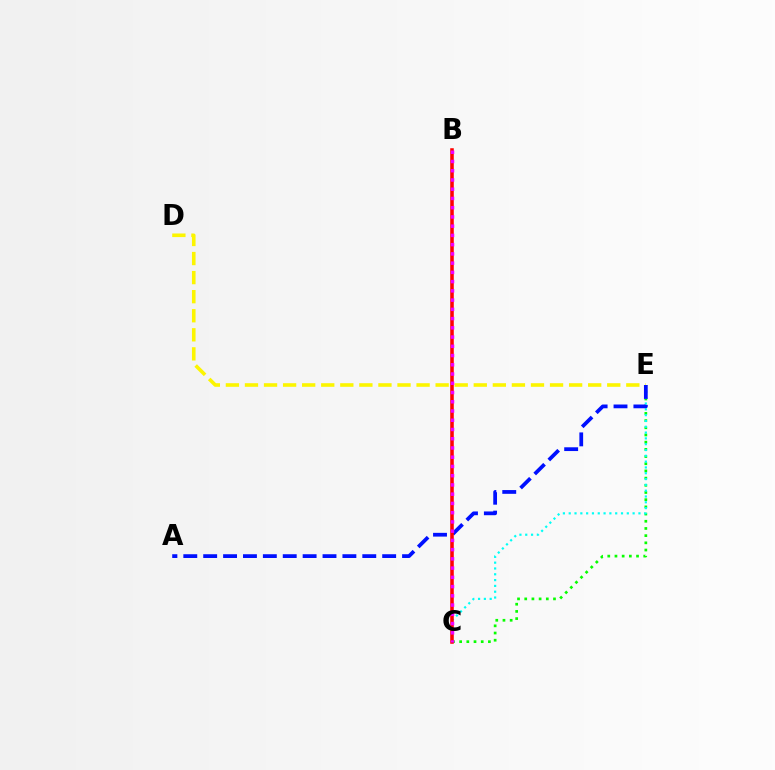{('C', 'E'): [{'color': '#08ff00', 'line_style': 'dotted', 'thickness': 1.95}, {'color': '#00fff6', 'line_style': 'dotted', 'thickness': 1.58}], ('D', 'E'): [{'color': '#fcf500', 'line_style': 'dashed', 'thickness': 2.59}], ('A', 'E'): [{'color': '#0010ff', 'line_style': 'dashed', 'thickness': 2.7}], ('B', 'C'): [{'color': '#ff0000', 'line_style': 'solid', 'thickness': 2.55}, {'color': '#ee00ff', 'line_style': 'dotted', 'thickness': 2.51}]}